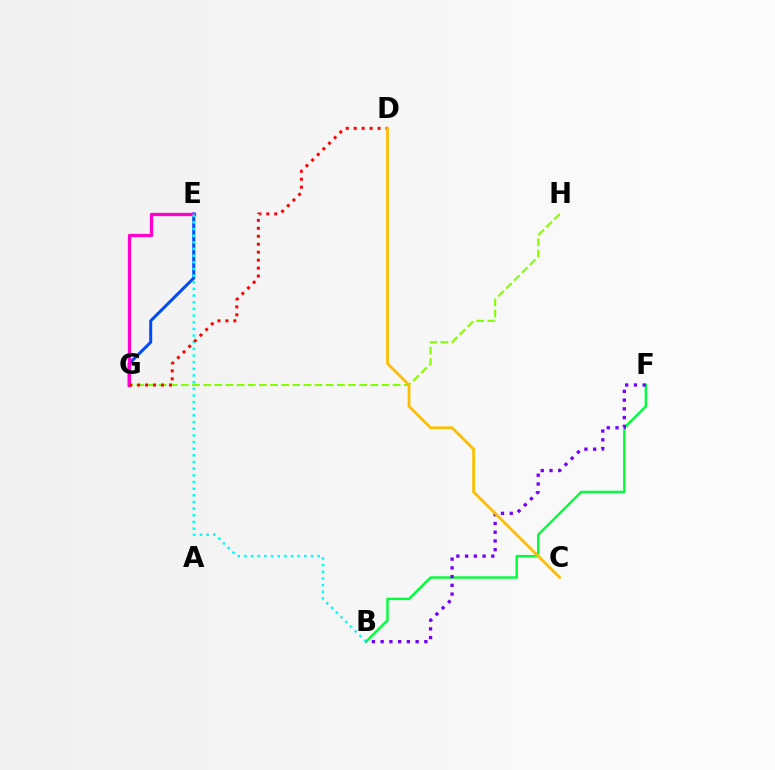{('E', 'G'): [{'color': '#004bff', 'line_style': 'solid', 'thickness': 2.17}, {'color': '#ff00cf', 'line_style': 'solid', 'thickness': 2.36}], ('B', 'F'): [{'color': '#00ff39', 'line_style': 'solid', 'thickness': 1.73}, {'color': '#7200ff', 'line_style': 'dotted', 'thickness': 2.38}], ('G', 'H'): [{'color': '#84ff00', 'line_style': 'dashed', 'thickness': 1.51}], ('B', 'E'): [{'color': '#00fff6', 'line_style': 'dotted', 'thickness': 1.81}], ('D', 'G'): [{'color': '#ff0000', 'line_style': 'dotted', 'thickness': 2.16}], ('C', 'D'): [{'color': '#ffbd00', 'line_style': 'solid', 'thickness': 2.0}]}